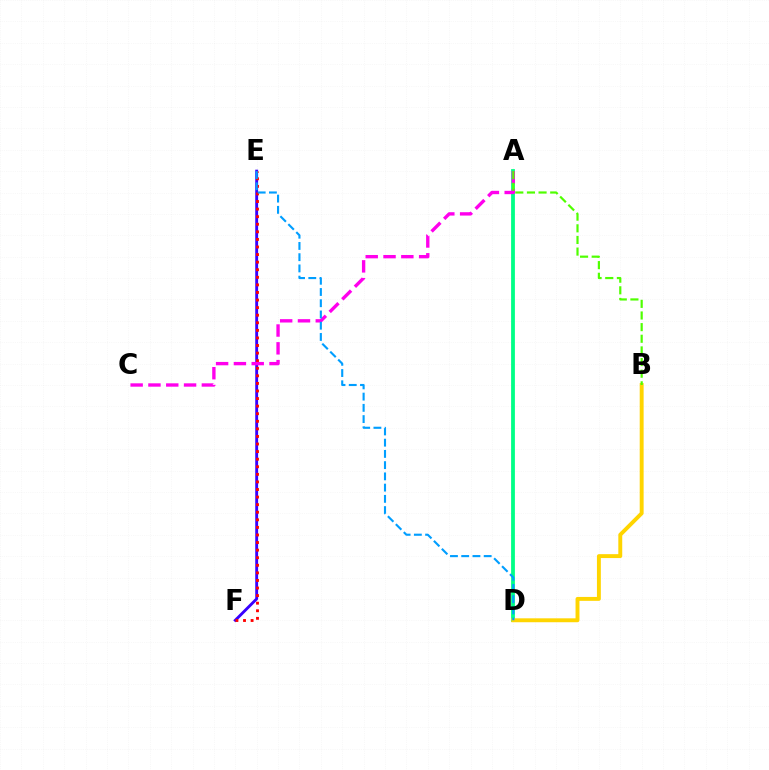{('E', 'F'): [{'color': '#3700ff', 'line_style': 'solid', 'thickness': 2.06}, {'color': '#ff0000', 'line_style': 'dotted', 'thickness': 2.06}], ('A', 'D'): [{'color': '#00ff86', 'line_style': 'solid', 'thickness': 2.73}], ('A', 'C'): [{'color': '#ff00ed', 'line_style': 'dashed', 'thickness': 2.42}], ('B', 'D'): [{'color': '#ffd500', 'line_style': 'solid', 'thickness': 2.82}], ('A', 'B'): [{'color': '#4fff00', 'line_style': 'dashed', 'thickness': 1.58}], ('D', 'E'): [{'color': '#009eff', 'line_style': 'dashed', 'thickness': 1.53}]}